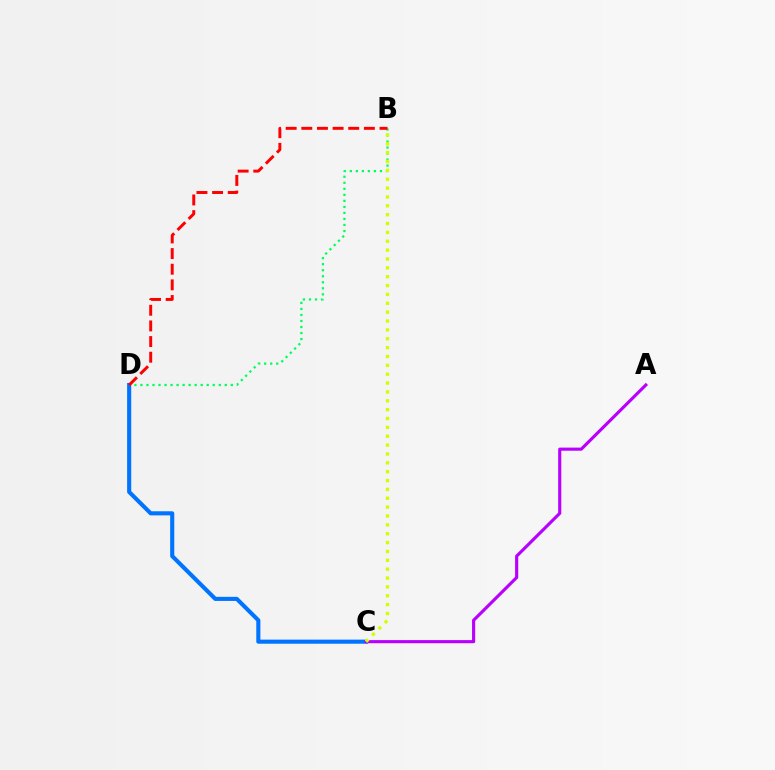{('B', 'D'): [{'color': '#00ff5c', 'line_style': 'dotted', 'thickness': 1.64}, {'color': '#ff0000', 'line_style': 'dashed', 'thickness': 2.13}], ('C', 'D'): [{'color': '#0074ff', 'line_style': 'solid', 'thickness': 2.95}], ('A', 'C'): [{'color': '#b900ff', 'line_style': 'solid', 'thickness': 2.25}], ('B', 'C'): [{'color': '#d1ff00', 'line_style': 'dotted', 'thickness': 2.41}]}